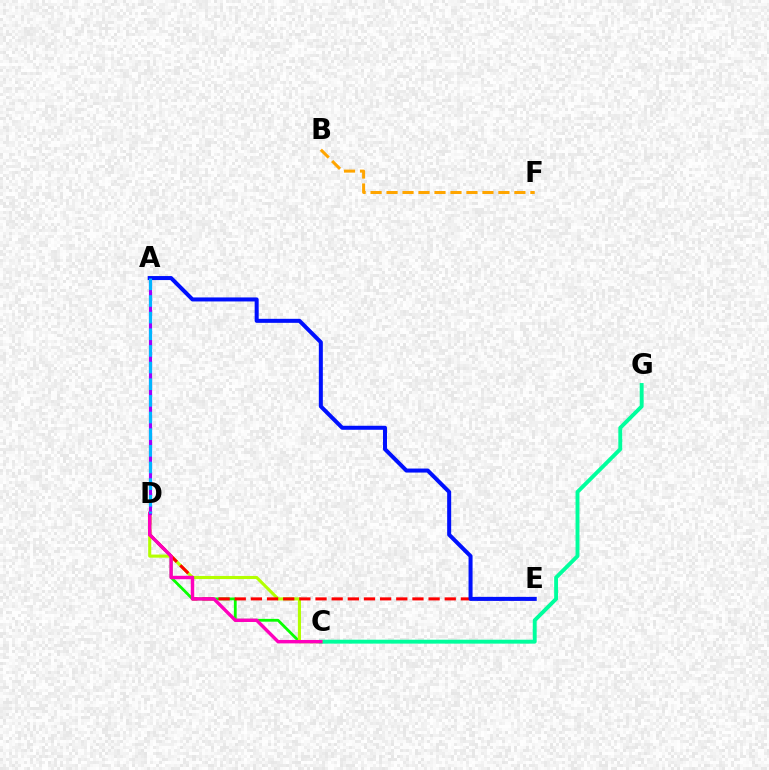{('C', 'G'): [{'color': '#00ff9d', 'line_style': 'solid', 'thickness': 2.81}], ('C', 'D'): [{'color': '#08ff00', 'line_style': 'solid', 'thickness': 2.02}, {'color': '#b3ff00', 'line_style': 'solid', 'thickness': 2.22}, {'color': '#ff00bd', 'line_style': 'solid', 'thickness': 2.46}], ('D', 'E'): [{'color': '#ff0000', 'line_style': 'dashed', 'thickness': 2.19}], ('A', 'D'): [{'color': '#9b00ff', 'line_style': 'solid', 'thickness': 2.25}, {'color': '#00b5ff', 'line_style': 'dashed', 'thickness': 2.26}], ('A', 'E'): [{'color': '#0010ff', 'line_style': 'solid', 'thickness': 2.89}], ('B', 'F'): [{'color': '#ffa500', 'line_style': 'dashed', 'thickness': 2.17}]}